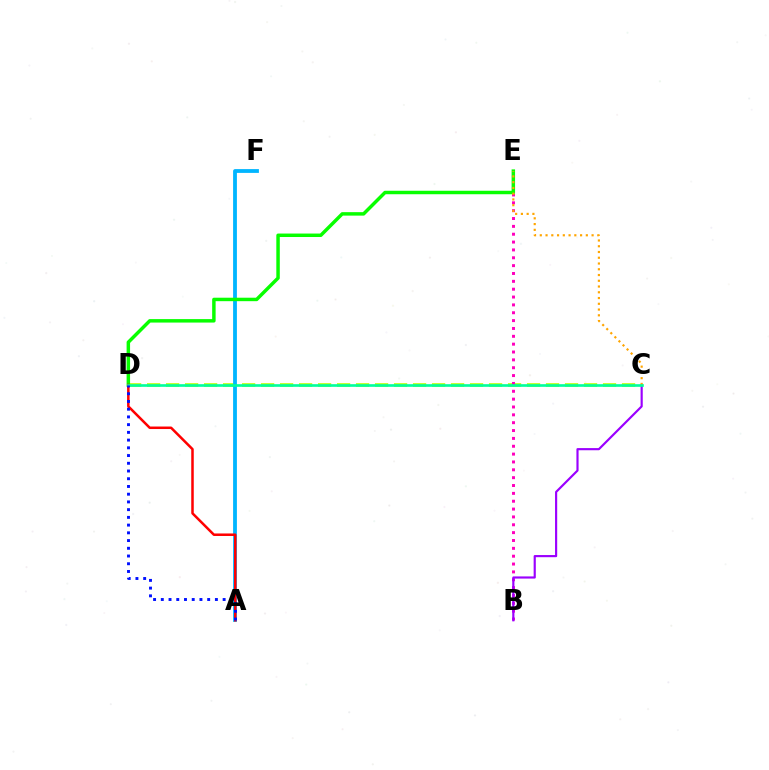{('C', 'D'): [{'color': '#b3ff00', 'line_style': 'dashed', 'thickness': 2.58}, {'color': '#00ff9d', 'line_style': 'solid', 'thickness': 1.91}], ('A', 'F'): [{'color': '#00b5ff', 'line_style': 'solid', 'thickness': 2.74}], ('B', 'E'): [{'color': '#ff00bd', 'line_style': 'dotted', 'thickness': 2.13}], ('D', 'E'): [{'color': '#08ff00', 'line_style': 'solid', 'thickness': 2.5}], ('A', 'D'): [{'color': '#ff0000', 'line_style': 'solid', 'thickness': 1.81}, {'color': '#0010ff', 'line_style': 'dotted', 'thickness': 2.1}], ('B', 'C'): [{'color': '#9b00ff', 'line_style': 'solid', 'thickness': 1.56}], ('C', 'E'): [{'color': '#ffa500', 'line_style': 'dotted', 'thickness': 1.56}]}